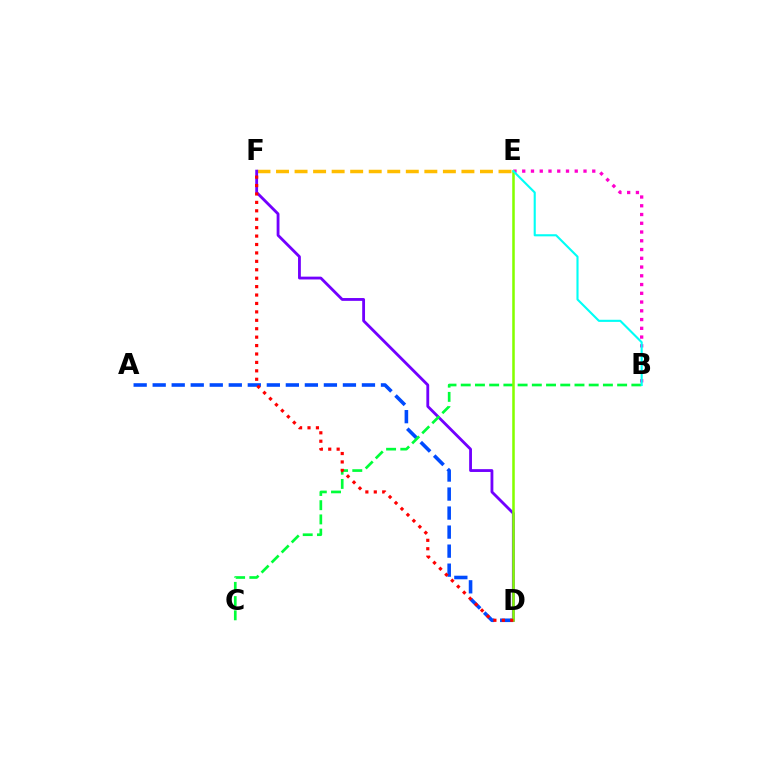{('E', 'F'): [{'color': '#ffbd00', 'line_style': 'dashed', 'thickness': 2.52}], ('D', 'F'): [{'color': '#7200ff', 'line_style': 'solid', 'thickness': 2.03}, {'color': '#ff0000', 'line_style': 'dotted', 'thickness': 2.29}], ('A', 'D'): [{'color': '#004bff', 'line_style': 'dashed', 'thickness': 2.58}], ('B', 'E'): [{'color': '#ff00cf', 'line_style': 'dotted', 'thickness': 2.38}, {'color': '#00fff6', 'line_style': 'solid', 'thickness': 1.52}], ('B', 'C'): [{'color': '#00ff39', 'line_style': 'dashed', 'thickness': 1.93}], ('D', 'E'): [{'color': '#84ff00', 'line_style': 'solid', 'thickness': 1.83}]}